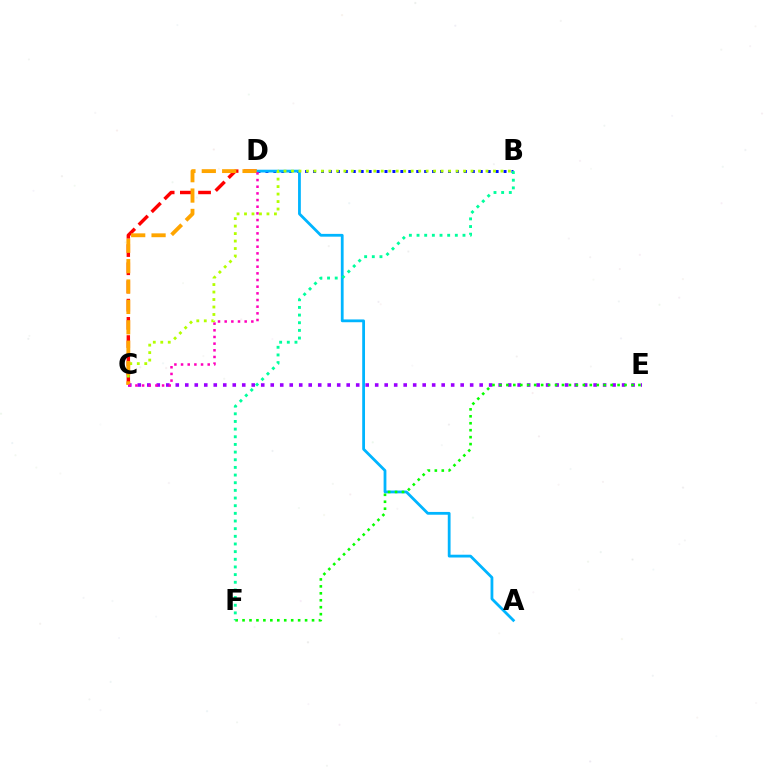{('B', 'D'): [{'color': '#0010ff', 'line_style': 'dotted', 'thickness': 2.16}], ('C', 'D'): [{'color': '#ff0000', 'line_style': 'dashed', 'thickness': 2.47}, {'color': '#ffa500', 'line_style': 'dashed', 'thickness': 2.77}, {'color': '#ff00bd', 'line_style': 'dotted', 'thickness': 1.81}], ('A', 'D'): [{'color': '#00b5ff', 'line_style': 'solid', 'thickness': 2.01}], ('B', 'C'): [{'color': '#b3ff00', 'line_style': 'dotted', 'thickness': 2.03}], ('C', 'E'): [{'color': '#9b00ff', 'line_style': 'dotted', 'thickness': 2.58}], ('E', 'F'): [{'color': '#08ff00', 'line_style': 'dotted', 'thickness': 1.89}], ('B', 'F'): [{'color': '#00ff9d', 'line_style': 'dotted', 'thickness': 2.08}]}